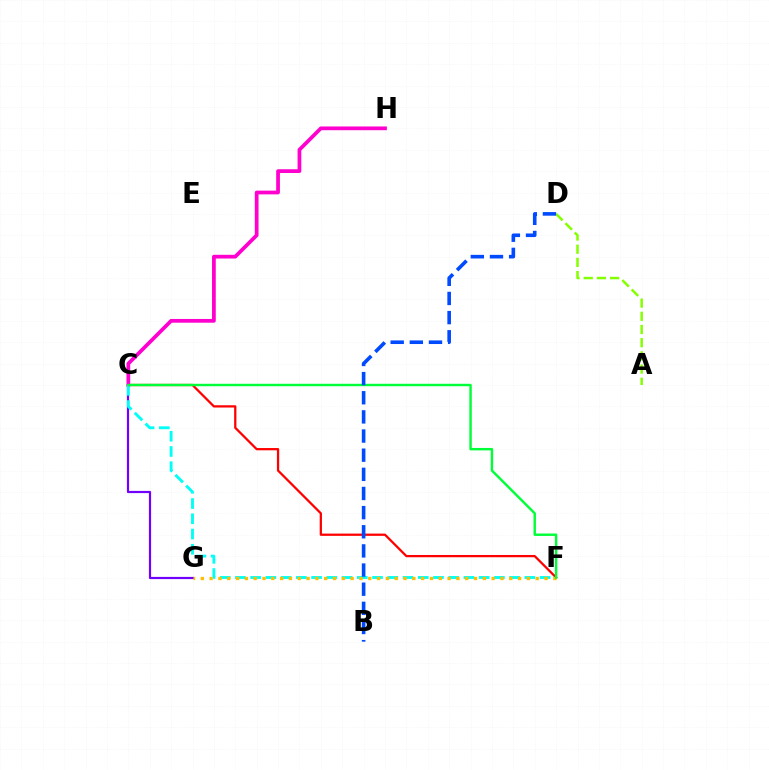{('C', 'F'): [{'color': '#ff0000', 'line_style': 'solid', 'thickness': 1.63}, {'color': '#00fff6', 'line_style': 'dashed', 'thickness': 2.07}, {'color': '#00ff39', 'line_style': 'solid', 'thickness': 1.75}], ('C', 'H'): [{'color': '#ff00cf', 'line_style': 'solid', 'thickness': 2.69}], ('A', 'D'): [{'color': '#84ff00', 'line_style': 'dashed', 'thickness': 1.79}], ('C', 'G'): [{'color': '#7200ff', 'line_style': 'solid', 'thickness': 1.58}], ('F', 'G'): [{'color': '#ffbd00', 'line_style': 'dotted', 'thickness': 2.39}], ('B', 'D'): [{'color': '#004bff', 'line_style': 'dashed', 'thickness': 2.6}]}